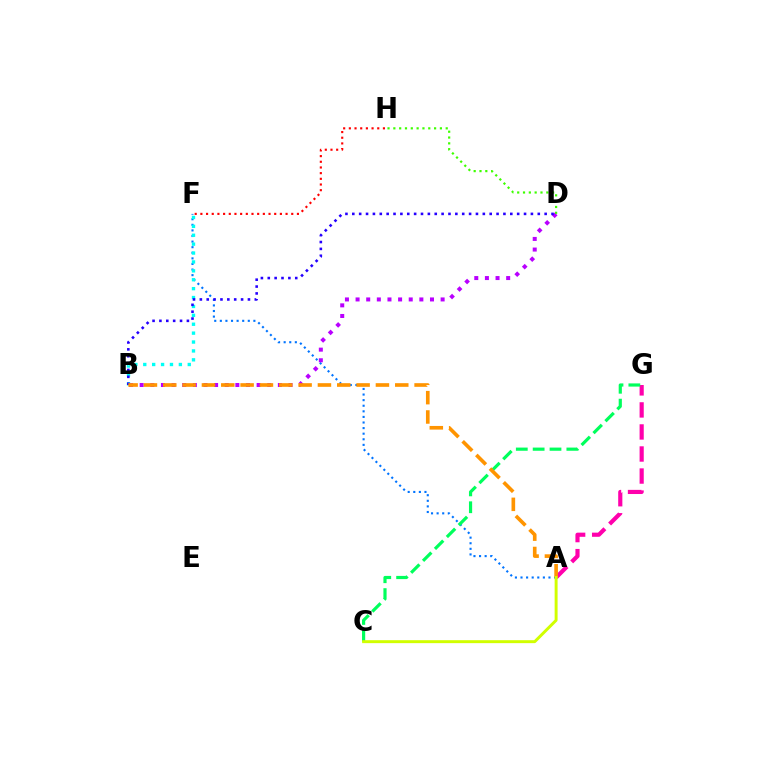{('A', 'F'): [{'color': '#0074ff', 'line_style': 'dotted', 'thickness': 1.52}], ('B', 'F'): [{'color': '#00fff6', 'line_style': 'dotted', 'thickness': 2.42}], ('B', 'D'): [{'color': '#b900ff', 'line_style': 'dotted', 'thickness': 2.89}, {'color': '#2500ff', 'line_style': 'dotted', 'thickness': 1.87}], ('A', 'G'): [{'color': '#ff00ac', 'line_style': 'dashed', 'thickness': 2.99}], ('F', 'H'): [{'color': '#ff0000', 'line_style': 'dotted', 'thickness': 1.54}], ('D', 'H'): [{'color': '#3dff00', 'line_style': 'dotted', 'thickness': 1.58}], ('C', 'G'): [{'color': '#00ff5c', 'line_style': 'dashed', 'thickness': 2.29}], ('A', 'B'): [{'color': '#ff9400', 'line_style': 'dashed', 'thickness': 2.63}], ('A', 'C'): [{'color': '#d1ff00', 'line_style': 'solid', 'thickness': 2.13}]}